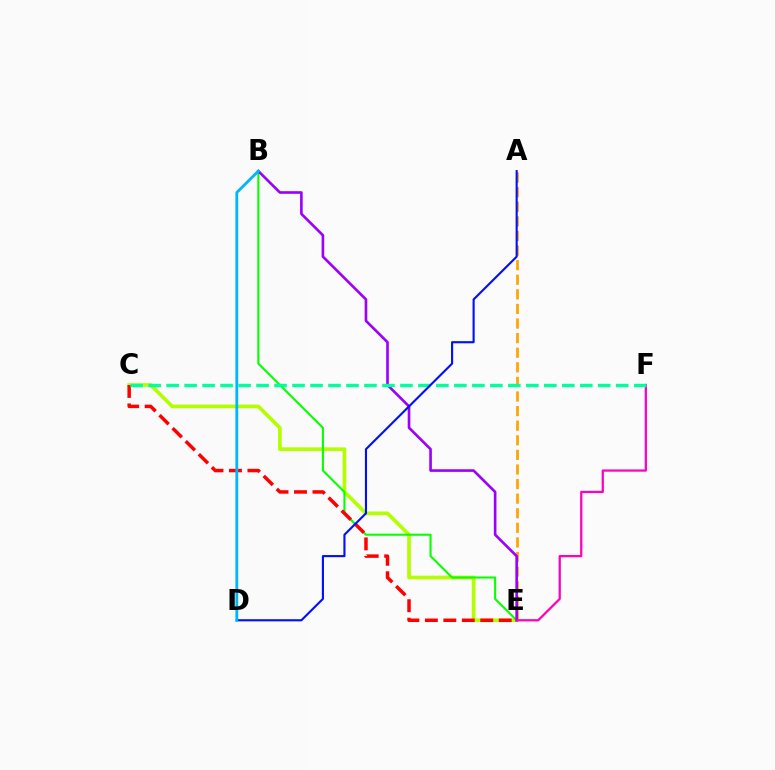{('C', 'E'): [{'color': '#b3ff00', 'line_style': 'solid', 'thickness': 2.64}, {'color': '#ff0000', 'line_style': 'dashed', 'thickness': 2.51}], ('A', 'E'): [{'color': '#ffa500', 'line_style': 'dashed', 'thickness': 1.98}], ('B', 'E'): [{'color': '#08ff00', 'line_style': 'solid', 'thickness': 1.5}, {'color': '#9b00ff', 'line_style': 'solid', 'thickness': 1.9}], ('E', 'F'): [{'color': '#ff00bd', 'line_style': 'solid', 'thickness': 1.62}], ('C', 'F'): [{'color': '#00ff9d', 'line_style': 'dashed', 'thickness': 2.44}], ('A', 'D'): [{'color': '#0010ff', 'line_style': 'solid', 'thickness': 1.53}], ('B', 'D'): [{'color': '#00b5ff', 'line_style': 'solid', 'thickness': 2.02}]}